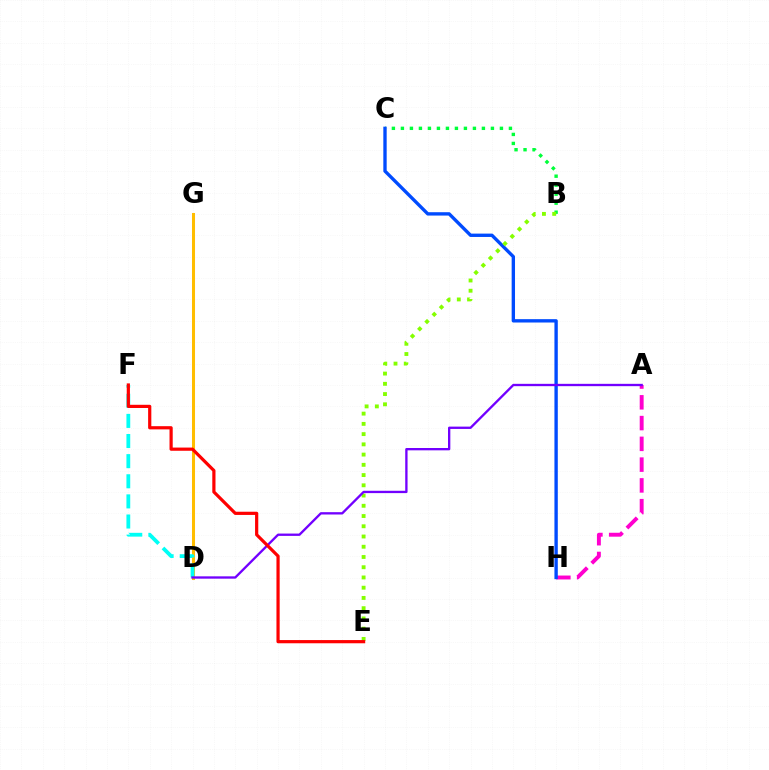{('B', 'C'): [{'color': '#00ff39', 'line_style': 'dotted', 'thickness': 2.45}], ('A', 'H'): [{'color': '#ff00cf', 'line_style': 'dashed', 'thickness': 2.82}], ('D', 'G'): [{'color': '#ffbd00', 'line_style': 'solid', 'thickness': 2.18}], ('D', 'F'): [{'color': '#00fff6', 'line_style': 'dashed', 'thickness': 2.73}], ('C', 'H'): [{'color': '#004bff', 'line_style': 'solid', 'thickness': 2.42}], ('B', 'E'): [{'color': '#84ff00', 'line_style': 'dotted', 'thickness': 2.78}], ('A', 'D'): [{'color': '#7200ff', 'line_style': 'solid', 'thickness': 1.68}], ('E', 'F'): [{'color': '#ff0000', 'line_style': 'solid', 'thickness': 2.31}]}